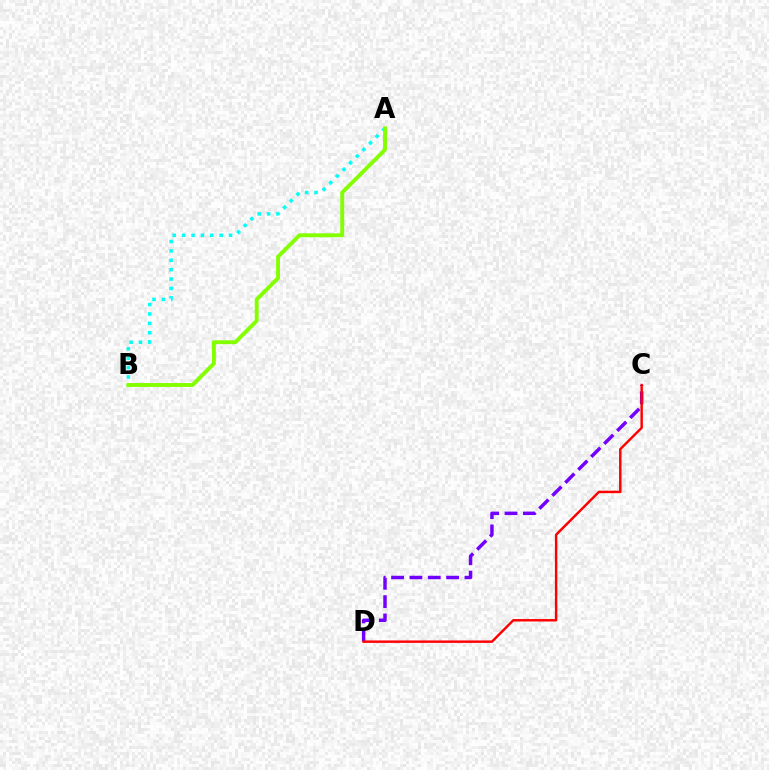{('C', 'D'): [{'color': '#7200ff', 'line_style': 'dashed', 'thickness': 2.49}, {'color': '#ff0000', 'line_style': 'solid', 'thickness': 1.75}], ('A', 'B'): [{'color': '#00fff6', 'line_style': 'dotted', 'thickness': 2.55}, {'color': '#84ff00', 'line_style': 'solid', 'thickness': 2.81}]}